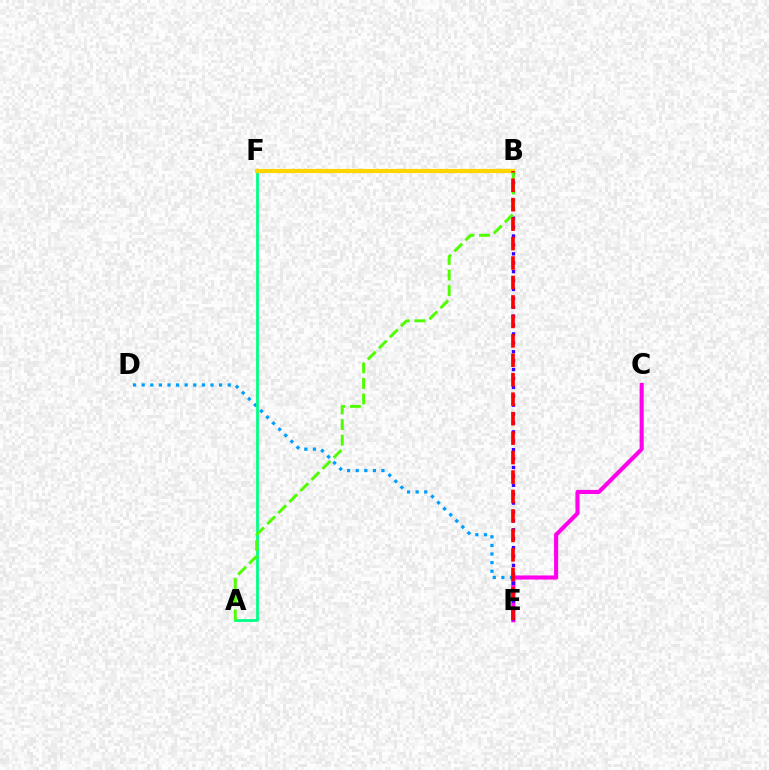{('D', 'E'): [{'color': '#009eff', 'line_style': 'dotted', 'thickness': 2.34}], ('A', 'F'): [{'color': '#00ff86', 'line_style': 'solid', 'thickness': 2.0}], ('C', 'E'): [{'color': '#ff00ed', 'line_style': 'solid', 'thickness': 2.95}], ('B', 'E'): [{'color': '#3700ff', 'line_style': 'dotted', 'thickness': 2.42}, {'color': '#ff0000', 'line_style': 'dashed', 'thickness': 2.64}], ('B', 'F'): [{'color': '#ffd500', 'line_style': 'solid', 'thickness': 2.99}], ('A', 'B'): [{'color': '#4fff00', 'line_style': 'dashed', 'thickness': 2.12}]}